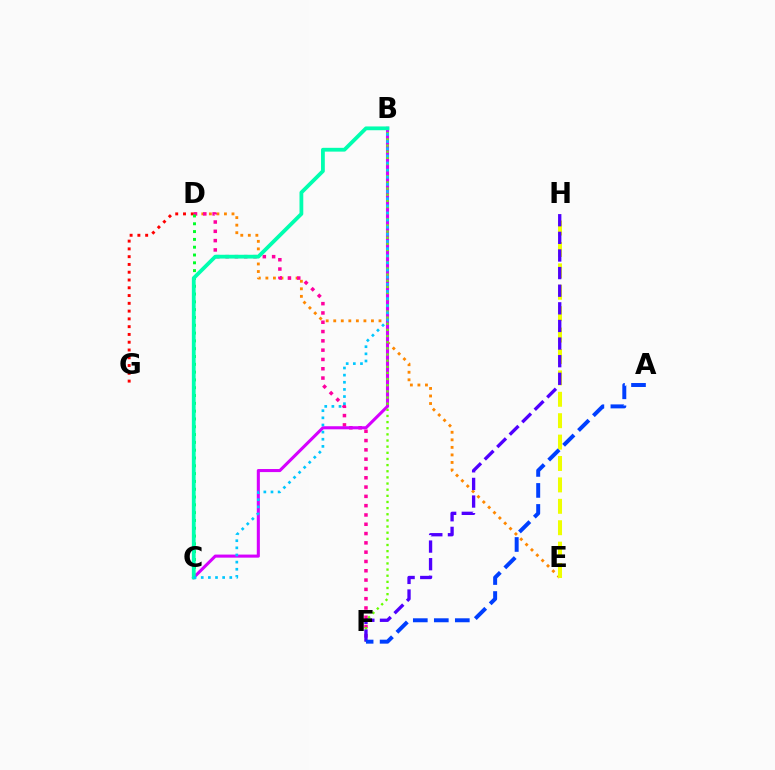{('D', 'E'): [{'color': '#ff8800', 'line_style': 'dotted', 'thickness': 2.05}], ('E', 'H'): [{'color': '#eeff00', 'line_style': 'dashed', 'thickness': 2.91}], ('D', 'F'): [{'color': '#ff00a0', 'line_style': 'dotted', 'thickness': 2.53}], ('D', 'G'): [{'color': '#ff0000', 'line_style': 'dotted', 'thickness': 2.11}], ('C', 'D'): [{'color': '#00ff27', 'line_style': 'dotted', 'thickness': 2.12}], ('B', 'C'): [{'color': '#d600ff', 'line_style': 'solid', 'thickness': 2.21}, {'color': '#00ffaf', 'line_style': 'solid', 'thickness': 2.73}, {'color': '#00c7ff', 'line_style': 'dotted', 'thickness': 1.94}], ('B', 'F'): [{'color': '#66ff00', 'line_style': 'dotted', 'thickness': 1.67}], ('F', 'H'): [{'color': '#4f00ff', 'line_style': 'dashed', 'thickness': 2.39}], ('A', 'F'): [{'color': '#003fff', 'line_style': 'dashed', 'thickness': 2.85}]}